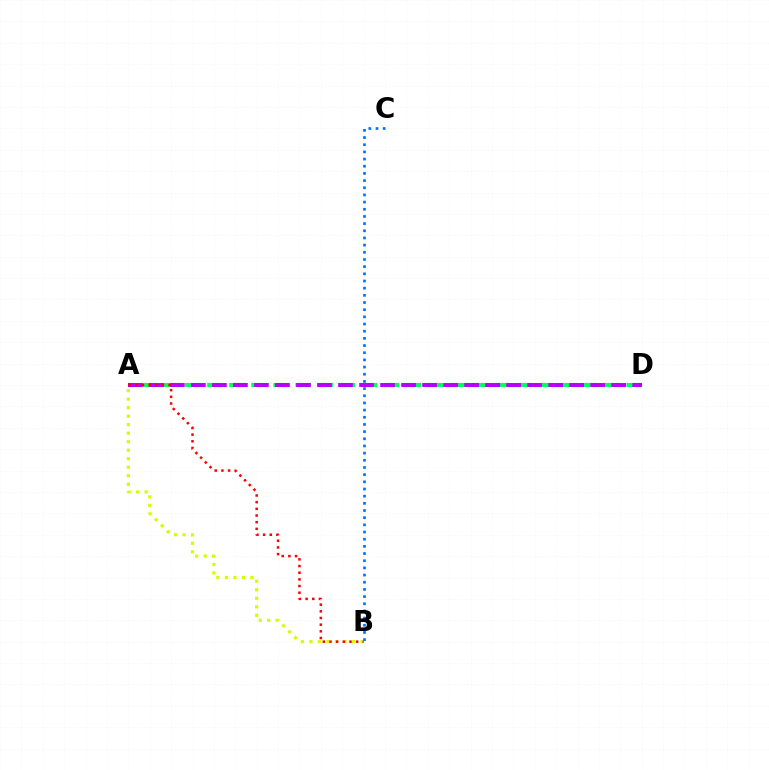{('A', 'D'): [{'color': '#00ff5c', 'line_style': 'dashed', 'thickness': 3.0}, {'color': '#b900ff', 'line_style': 'dashed', 'thickness': 2.86}], ('A', 'B'): [{'color': '#d1ff00', 'line_style': 'dotted', 'thickness': 2.31}, {'color': '#ff0000', 'line_style': 'dotted', 'thickness': 1.81}], ('B', 'C'): [{'color': '#0074ff', 'line_style': 'dotted', 'thickness': 1.95}]}